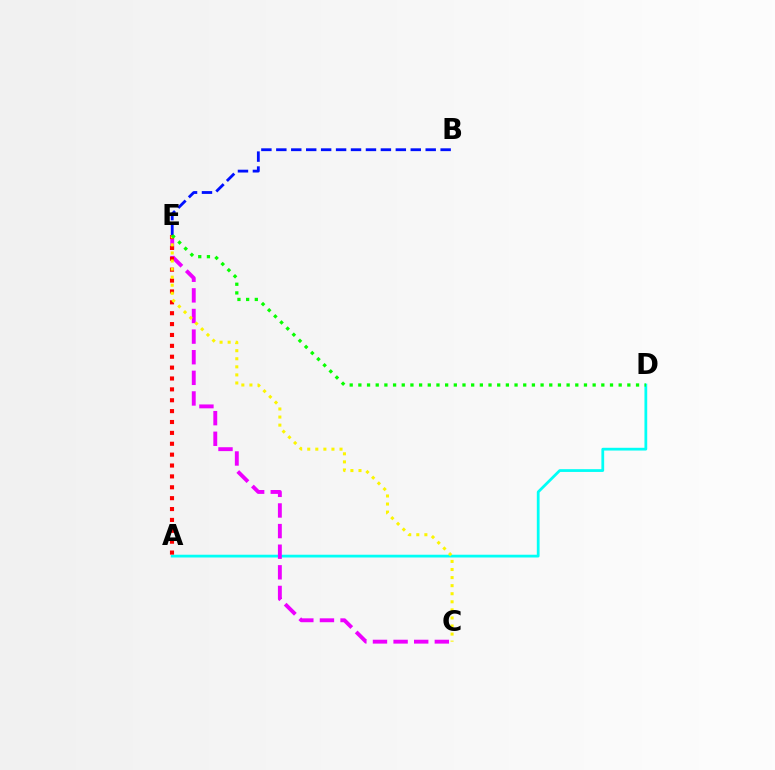{('A', 'D'): [{'color': '#00fff6', 'line_style': 'solid', 'thickness': 1.99}], ('C', 'E'): [{'color': '#ee00ff', 'line_style': 'dashed', 'thickness': 2.8}, {'color': '#fcf500', 'line_style': 'dotted', 'thickness': 2.19}], ('A', 'E'): [{'color': '#ff0000', 'line_style': 'dotted', 'thickness': 2.96}], ('B', 'E'): [{'color': '#0010ff', 'line_style': 'dashed', 'thickness': 2.03}], ('D', 'E'): [{'color': '#08ff00', 'line_style': 'dotted', 'thickness': 2.36}]}